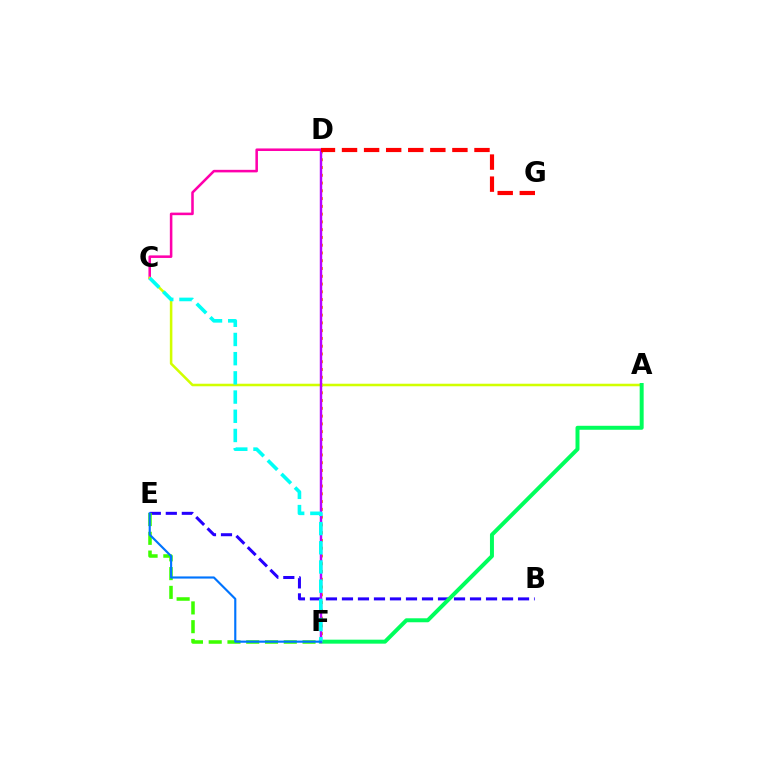{('B', 'E'): [{'color': '#2500ff', 'line_style': 'dashed', 'thickness': 2.17}], ('D', 'F'): [{'color': '#ff9400', 'line_style': 'dotted', 'thickness': 2.11}, {'color': '#b900ff', 'line_style': 'solid', 'thickness': 1.76}], ('C', 'D'): [{'color': '#ff00ac', 'line_style': 'solid', 'thickness': 1.84}], ('E', 'F'): [{'color': '#3dff00', 'line_style': 'dashed', 'thickness': 2.55}, {'color': '#0074ff', 'line_style': 'solid', 'thickness': 1.55}], ('A', 'C'): [{'color': '#d1ff00', 'line_style': 'solid', 'thickness': 1.83}], ('A', 'F'): [{'color': '#00ff5c', 'line_style': 'solid', 'thickness': 2.86}], ('C', 'F'): [{'color': '#00fff6', 'line_style': 'dashed', 'thickness': 2.61}], ('D', 'G'): [{'color': '#ff0000', 'line_style': 'dashed', 'thickness': 3.0}]}